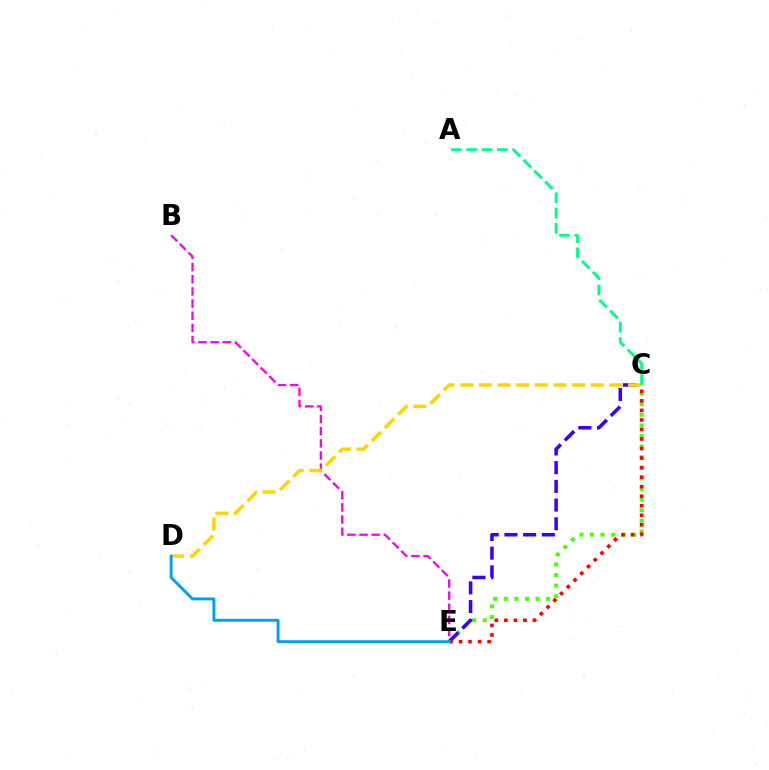{('C', 'E'): [{'color': '#4fff00', 'line_style': 'dotted', 'thickness': 2.88}, {'color': '#3700ff', 'line_style': 'dashed', 'thickness': 2.54}, {'color': '#ff0000', 'line_style': 'dotted', 'thickness': 2.59}], ('B', 'E'): [{'color': '#ff00ed', 'line_style': 'dashed', 'thickness': 1.65}], ('C', 'D'): [{'color': '#ffd500', 'line_style': 'dashed', 'thickness': 2.53}], ('D', 'E'): [{'color': '#009eff', 'line_style': 'solid', 'thickness': 2.1}], ('A', 'C'): [{'color': '#00ff86', 'line_style': 'dashed', 'thickness': 2.08}]}